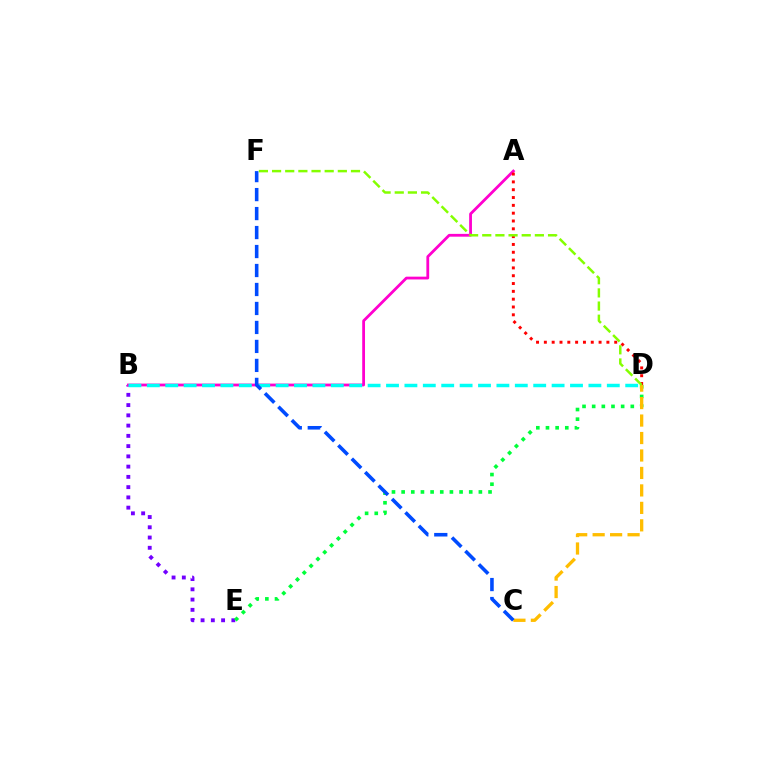{('B', 'E'): [{'color': '#7200ff', 'line_style': 'dotted', 'thickness': 2.79}], ('A', 'B'): [{'color': '#ff00cf', 'line_style': 'solid', 'thickness': 2.01}], ('A', 'D'): [{'color': '#ff0000', 'line_style': 'dotted', 'thickness': 2.12}], ('D', 'E'): [{'color': '#00ff39', 'line_style': 'dotted', 'thickness': 2.62}], ('C', 'D'): [{'color': '#ffbd00', 'line_style': 'dashed', 'thickness': 2.37}], ('B', 'D'): [{'color': '#00fff6', 'line_style': 'dashed', 'thickness': 2.5}], ('C', 'F'): [{'color': '#004bff', 'line_style': 'dashed', 'thickness': 2.58}], ('D', 'F'): [{'color': '#84ff00', 'line_style': 'dashed', 'thickness': 1.79}]}